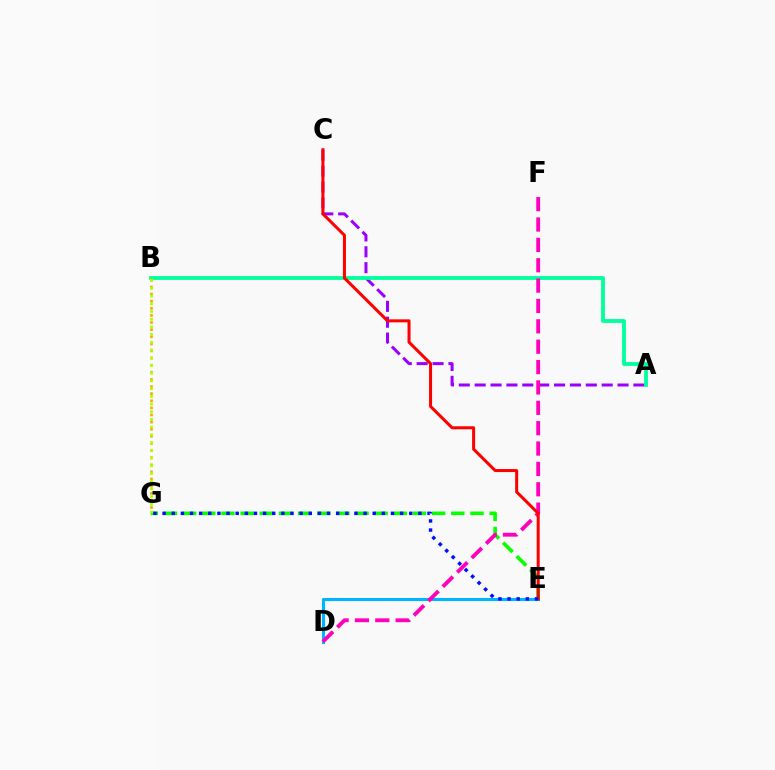{('D', 'E'): [{'color': '#00b5ff', 'line_style': 'solid', 'thickness': 2.21}], ('A', 'C'): [{'color': '#9b00ff', 'line_style': 'dashed', 'thickness': 2.16}], ('A', 'B'): [{'color': '#00ff9d', 'line_style': 'solid', 'thickness': 2.73}], ('E', 'G'): [{'color': '#08ff00', 'line_style': 'dashed', 'thickness': 2.6}, {'color': '#0010ff', 'line_style': 'dotted', 'thickness': 2.48}], ('D', 'F'): [{'color': '#ff00bd', 'line_style': 'dashed', 'thickness': 2.77}], ('C', 'E'): [{'color': '#ff0000', 'line_style': 'solid', 'thickness': 2.17}], ('B', 'G'): [{'color': '#ffa500', 'line_style': 'dotted', 'thickness': 1.93}, {'color': '#b3ff00', 'line_style': 'dotted', 'thickness': 2.1}]}